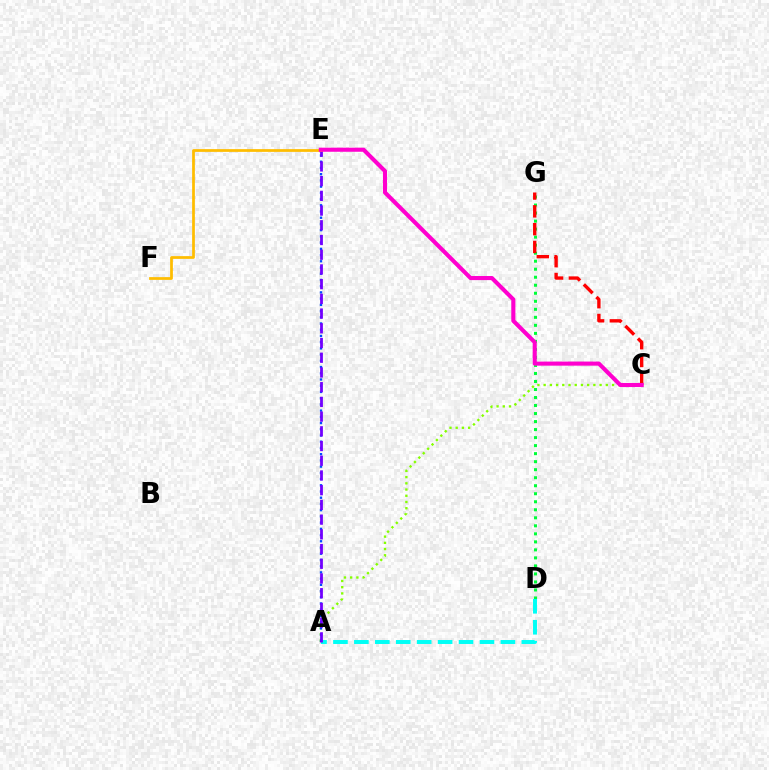{('D', 'G'): [{'color': '#00ff39', 'line_style': 'dotted', 'thickness': 2.18}], ('A', 'C'): [{'color': '#84ff00', 'line_style': 'dotted', 'thickness': 1.69}], ('A', 'E'): [{'color': '#004bff', 'line_style': 'dotted', 'thickness': 1.69}, {'color': '#7200ff', 'line_style': 'dashed', 'thickness': 2.0}], ('A', 'D'): [{'color': '#00fff6', 'line_style': 'dashed', 'thickness': 2.84}], ('C', 'G'): [{'color': '#ff0000', 'line_style': 'dashed', 'thickness': 2.42}], ('E', 'F'): [{'color': '#ffbd00', 'line_style': 'solid', 'thickness': 1.98}], ('C', 'E'): [{'color': '#ff00cf', 'line_style': 'solid', 'thickness': 2.94}]}